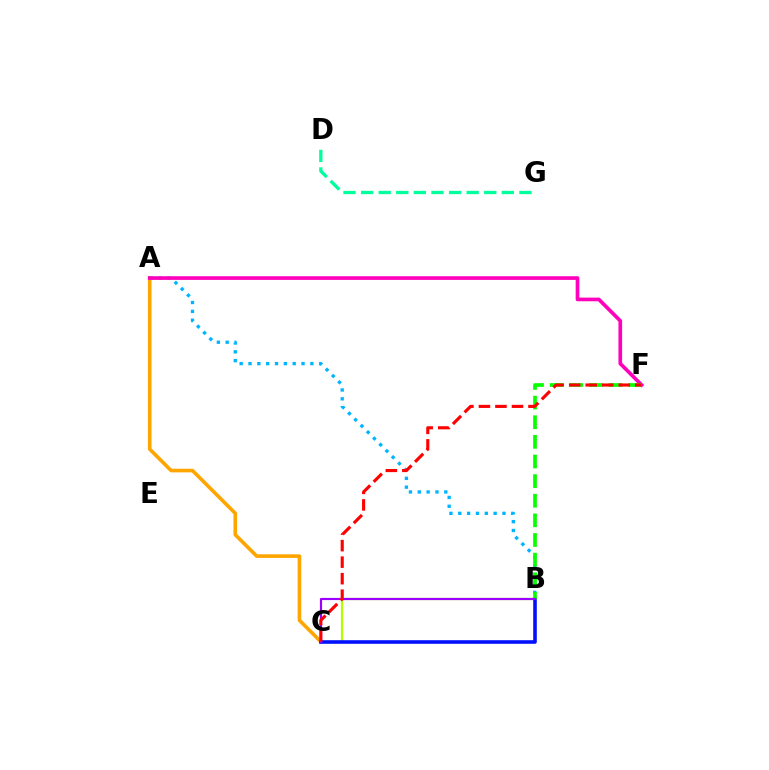{('A', 'C'): [{'color': '#ffa500', 'line_style': 'solid', 'thickness': 2.6}], ('A', 'B'): [{'color': '#00b5ff', 'line_style': 'dotted', 'thickness': 2.4}], ('B', 'C'): [{'color': '#b3ff00', 'line_style': 'solid', 'thickness': 1.6}, {'color': '#0010ff', 'line_style': 'solid', 'thickness': 2.59}, {'color': '#9b00ff', 'line_style': 'solid', 'thickness': 1.57}], ('D', 'G'): [{'color': '#00ff9d', 'line_style': 'dashed', 'thickness': 2.39}], ('A', 'F'): [{'color': '#ff00bd', 'line_style': 'solid', 'thickness': 2.64}], ('B', 'F'): [{'color': '#08ff00', 'line_style': 'dashed', 'thickness': 2.67}], ('C', 'F'): [{'color': '#ff0000', 'line_style': 'dashed', 'thickness': 2.24}]}